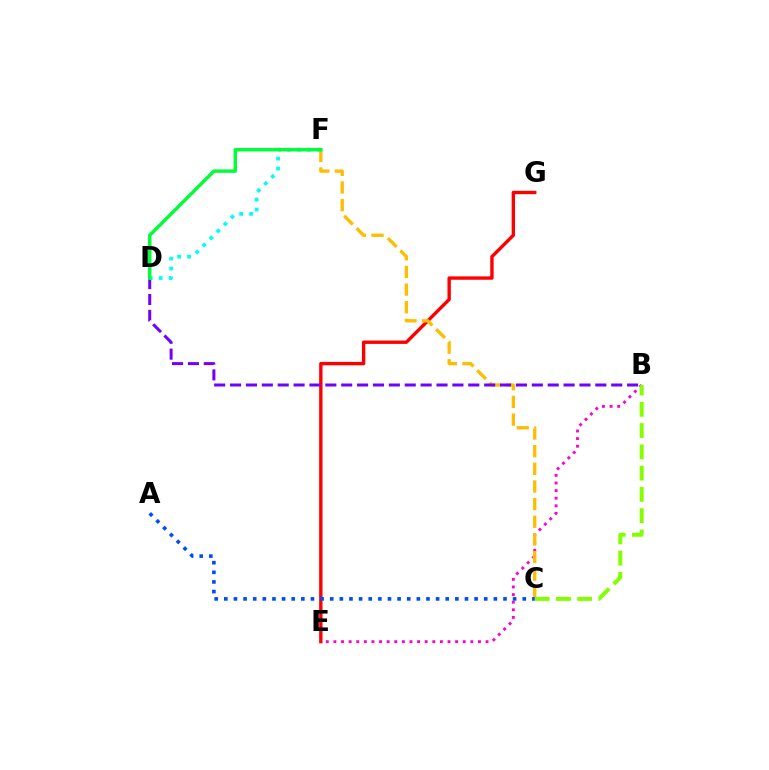{('E', 'G'): [{'color': '#ff0000', 'line_style': 'solid', 'thickness': 2.43}], ('B', 'E'): [{'color': '#ff00cf', 'line_style': 'dotted', 'thickness': 2.07}], ('C', 'F'): [{'color': '#ffbd00', 'line_style': 'dashed', 'thickness': 2.4}], ('B', 'C'): [{'color': '#84ff00', 'line_style': 'dashed', 'thickness': 2.89}], ('B', 'D'): [{'color': '#7200ff', 'line_style': 'dashed', 'thickness': 2.16}], ('D', 'F'): [{'color': '#00fff6', 'line_style': 'dotted', 'thickness': 2.71}, {'color': '#00ff39', 'line_style': 'solid', 'thickness': 2.49}], ('A', 'C'): [{'color': '#004bff', 'line_style': 'dotted', 'thickness': 2.62}]}